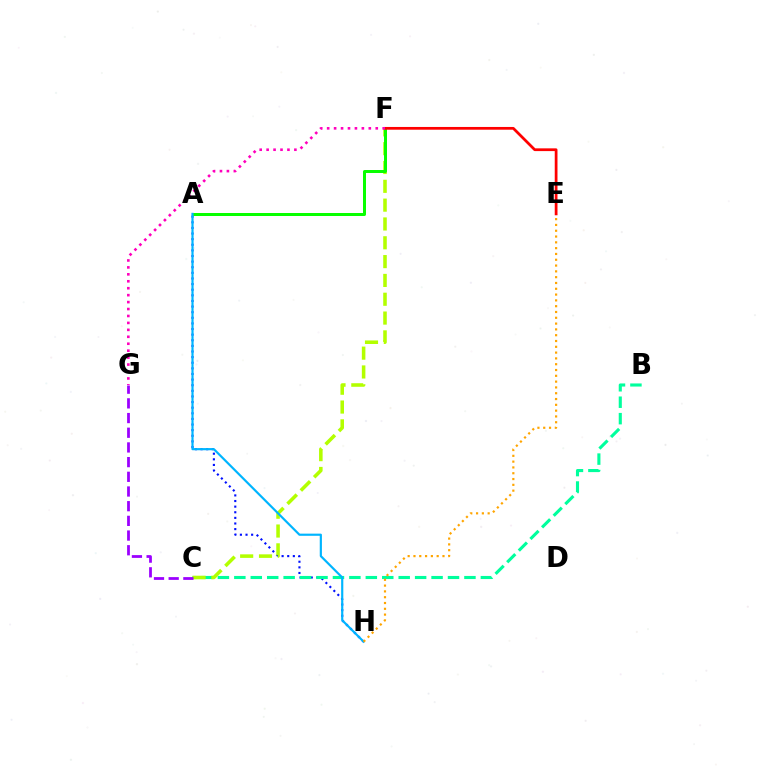{('A', 'H'): [{'color': '#0010ff', 'line_style': 'dotted', 'thickness': 1.53}, {'color': '#00b5ff', 'line_style': 'solid', 'thickness': 1.57}], ('B', 'C'): [{'color': '#00ff9d', 'line_style': 'dashed', 'thickness': 2.23}], ('C', 'F'): [{'color': '#b3ff00', 'line_style': 'dashed', 'thickness': 2.56}], ('A', 'F'): [{'color': '#08ff00', 'line_style': 'solid', 'thickness': 2.16}], ('C', 'G'): [{'color': '#9b00ff', 'line_style': 'dashed', 'thickness': 2.0}], ('E', 'H'): [{'color': '#ffa500', 'line_style': 'dotted', 'thickness': 1.58}], ('E', 'F'): [{'color': '#ff0000', 'line_style': 'solid', 'thickness': 1.98}], ('F', 'G'): [{'color': '#ff00bd', 'line_style': 'dotted', 'thickness': 1.89}]}